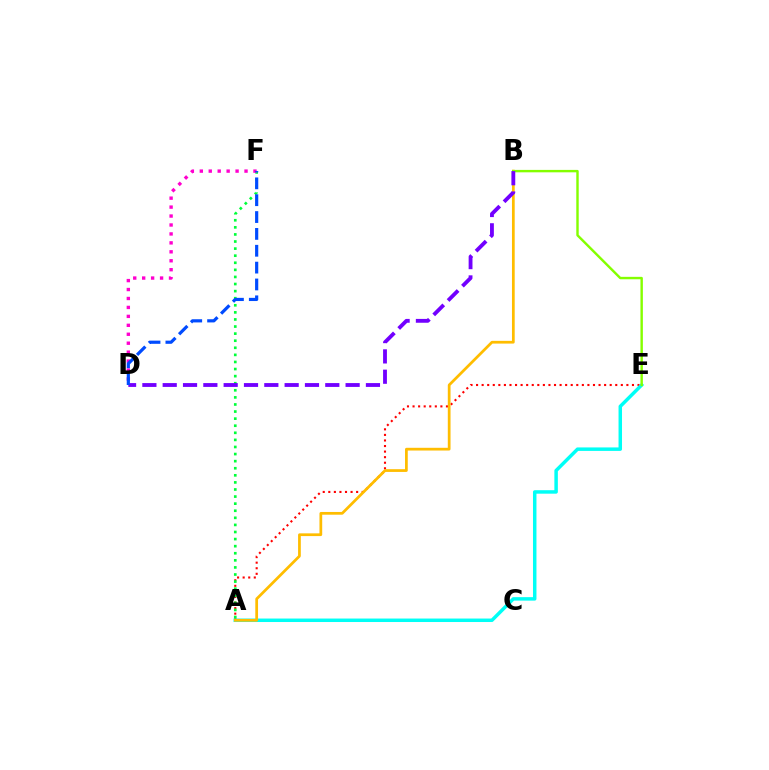{('A', 'E'): [{'color': '#ff0000', 'line_style': 'dotted', 'thickness': 1.51}, {'color': '#00fff6', 'line_style': 'solid', 'thickness': 2.51}], ('A', 'B'): [{'color': '#ffbd00', 'line_style': 'solid', 'thickness': 1.97}], ('B', 'E'): [{'color': '#84ff00', 'line_style': 'solid', 'thickness': 1.74}], ('A', 'F'): [{'color': '#00ff39', 'line_style': 'dotted', 'thickness': 1.92}], ('D', 'F'): [{'color': '#ff00cf', 'line_style': 'dotted', 'thickness': 2.43}, {'color': '#004bff', 'line_style': 'dashed', 'thickness': 2.29}], ('B', 'D'): [{'color': '#7200ff', 'line_style': 'dashed', 'thickness': 2.76}]}